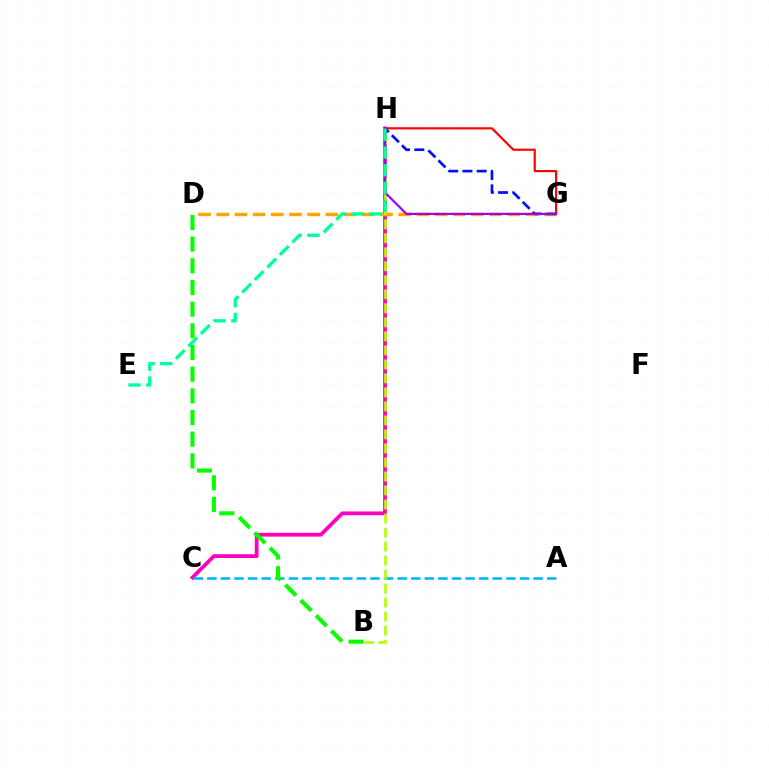{('G', 'H'): [{'color': '#ff0000', 'line_style': 'solid', 'thickness': 1.57}, {'color': '#0010ff', 'line_style': 'dashed', 'thickness': 1.94}, {'color': '#9b00ff', 'line_style': 'solid', 'thickness': 1.57}], ('C', 'H'): [{'color': '#ff00bd', 'line_style': 'solid', 'thickness': 2.71}], ('A', 'C'): [{'color': '#00b5ff', 'line_style': 'dashed', 'thickness': 1.85}], ('D', 'G'): [{'color': '#ffa500', 'line_style': 'dashed', 'thickness': 2.47}], ('B', 'H'): [{'color': '#b3ff00', 'line_style': 'dashed', 'thickness': 1.9}], ('E', 'H'): [{'color': '#00ff9d', 'line_style': 'dashed', 'thickness': 2.41}], ('B', 'D'): [{'color': '#08ff00', 'line_style': 'dashed', 'thickness': 2.94}]}